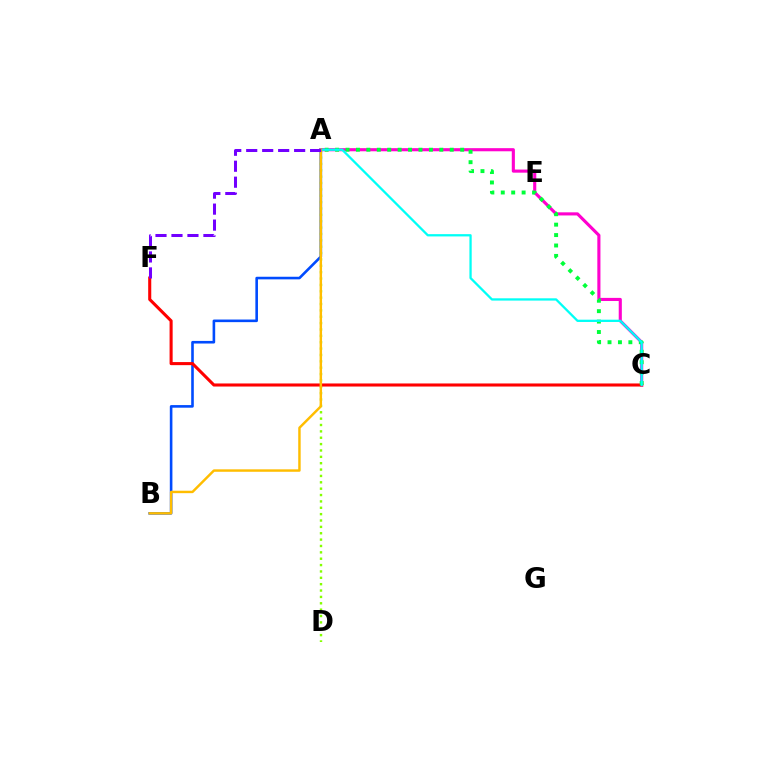{('A', 'C'): [{'color': '#ff00cf', 'line_style': 'solid', 'thickness': 2.24}, {'color': '#00ff39', 'line_style': 'dotted', 'thickness': 2.83}, {'color': '#00fff6', 'line_style': 'solid', 'thickness': 1.64}], ('A', 'B'): [{'color': '#004bff', 'line_style': 'solid', 'thickness': 1.88}, {'color': '#ffbd00', 'line_style': 'solid', 'thickness': 1.76}], ('A', 'D'): [{'color': '#84ff00', 'line_style': 'dotted', 'thickness': 1.73}], ('C', 'F'): [{'color': '#ff0000', 'line_style': 'solid', 'thickness': 2.21}], ('A', 'F'): [{'color': '#7200ff', 'line_style': 'dashed', 'thickness': 2.17}]}